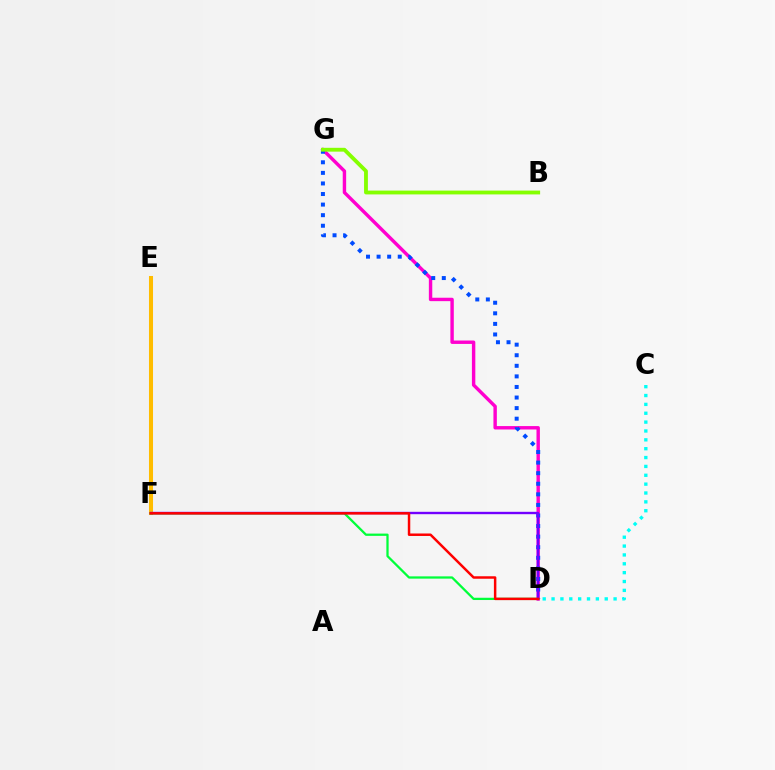{('D', 'G'): [{'color': '#ff00cf', 'line_style': 'solid', 'thickness': 2.45}, {'color': '#004bff', 'line_style': 'dotted', 'thickness': 2.87}], ('E', 'F'): [{'color': '#ffbd00', 'line_style': 'solid', 'thickness': 2.91}], ('D', 'F'): [{'color': '#00ff39', 'line_style': 'solid', 'thickness': 1.63}, {'color': '#7200ff', 'line_style': 'solid', 'thickness': 1.71}, {'color': '#ff0000', 'line_style': 'solid', 'thickness': 1.78}], ('B', 'G'): [{'color': '#84ff00', 'line_style': 'solid', 'thickness': 2.76}], ('C', 'D'): [{'color': '#00fff6', 'line_style': 'dotted', 'thickness': 2.41}]}